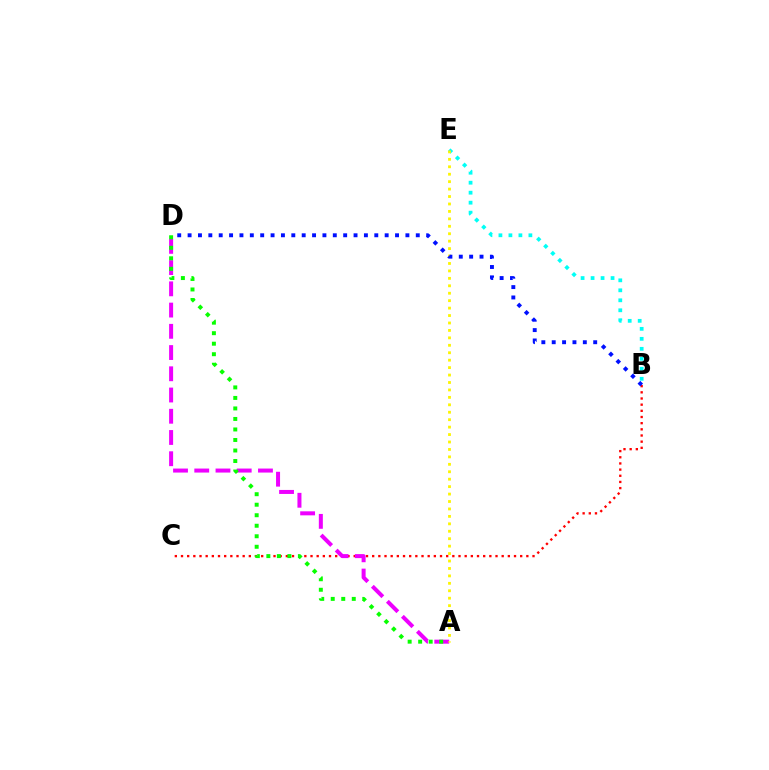{('B', 'C'): [{'color': '#ff0000', 'line_style': 'dotted', 'thickness': 1.68}], ('A', 'D'): [{'color': '#ee00ff', 'line_style': 'dashed', 'thickness': 2.88}, {'color': '#08ff00', 'line_style': 'dotted', 'thickness': 2.86}], ('B', 'E'): [{'color': '#00fff6', 'line_style': 'dotted', 'thickness': 2.71}], ('A', 'E'): [{'color': '#fcf500', 'line_style': 'dotted', 'thickness': 2.02}], ('B', 'D'): [{'color': '#0010ff', 'line_style': 'dotted', 'thickness': 2.82}]}